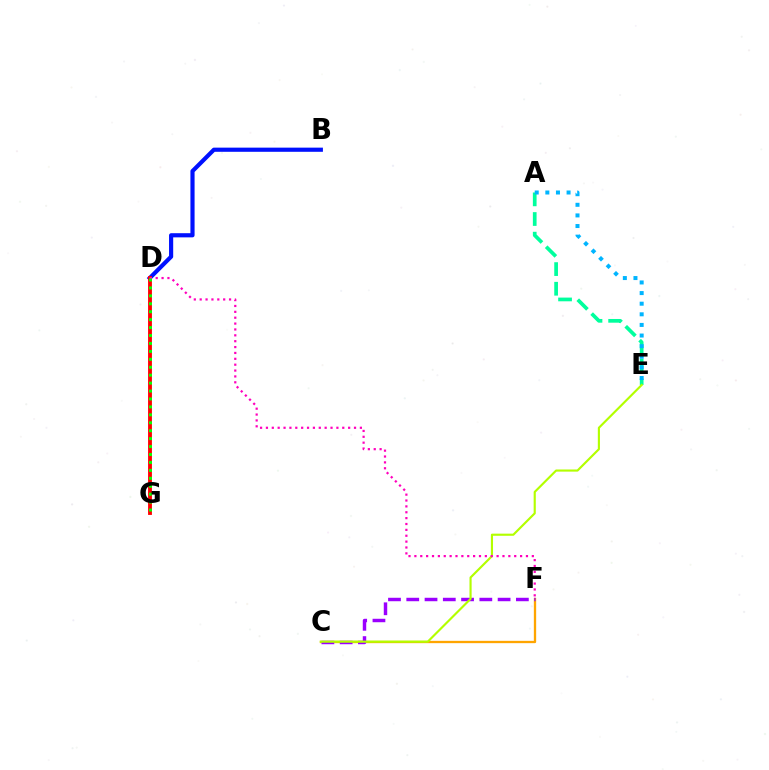{('A', 'E'): [{'color': '#00ff9d', 'line_style': 'dashed', 'thickness': 2.67}, {'color': '#00b5ff', 'line_style': 'dotted', 'thickness': 2.88}], ('C', 'F'): [{'color': '#ffa500', 'line_style': 'solid', 'thickness': 1.66}, {'color': '#9b00ff', 'line_style': 'dashed', 'thickness': 2.48}], ('B', 'D'): [{'color': '#0010ff', 'line_style': 'solid', 'thickness': 2.99}], ('D', 'G'): [{'color': '#ff0000', 'line_style': 'solid', 'thickness': 2.77}, {'color': '#08ff00', 'line_style': 'dotted', 'thickness': 2.16}], ('C', 'E'): [{'color': '#b3ff00', 'line_style': 'solid', 'thickness': 1.54}], ('D', 'F'): [{'color': '#ff00bd', 'line_style': 'dotted', 'thickness': 1.6}]}